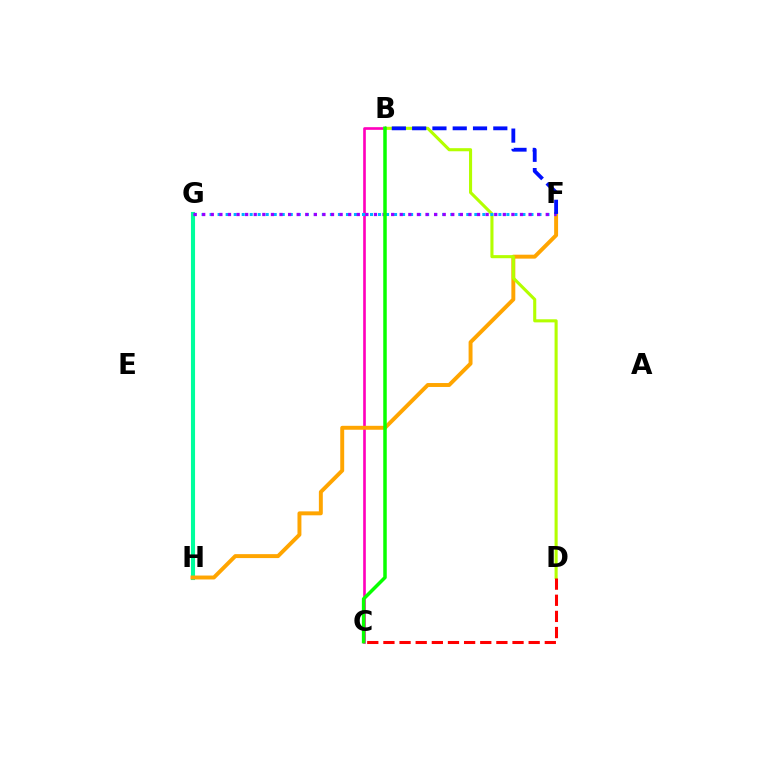{('G', 'H'): [{'color': '#00ff9d', 'line_style': 'solid', 'thickness': 2.95}], ('B', 'C'): [{'color': '#ff00bd', 'line_style': 'solid', 'thickness': 1.91}, {'color': '#08ff00', 'line_style': 'solid', 'thickness': 2.52}], ('F', 'H'): [{'color': '#ffa500', 'line_style': 'solid', 'thickness': 2.83}], ('B', 'D'): [{'color': '#b3ff00', 'line_style': 'solid', 'thickness': 2.23}], ('F', 'G'): [{'color': '#00b5ff', 'line_style': 'dotted', 'thickness': 2.18}, {'color': '#9b00ff', 'line_style': 'dotted', 'thickness': 2.33}], ('C', 'D'): [{'color': '#ff0000', 'line_style': 'dashed', 'thickness': 2.19}], ('B', 'F'): [{'color': '#0010ff', 'line_style': 'dashed', 'thickness': 2.76}]}